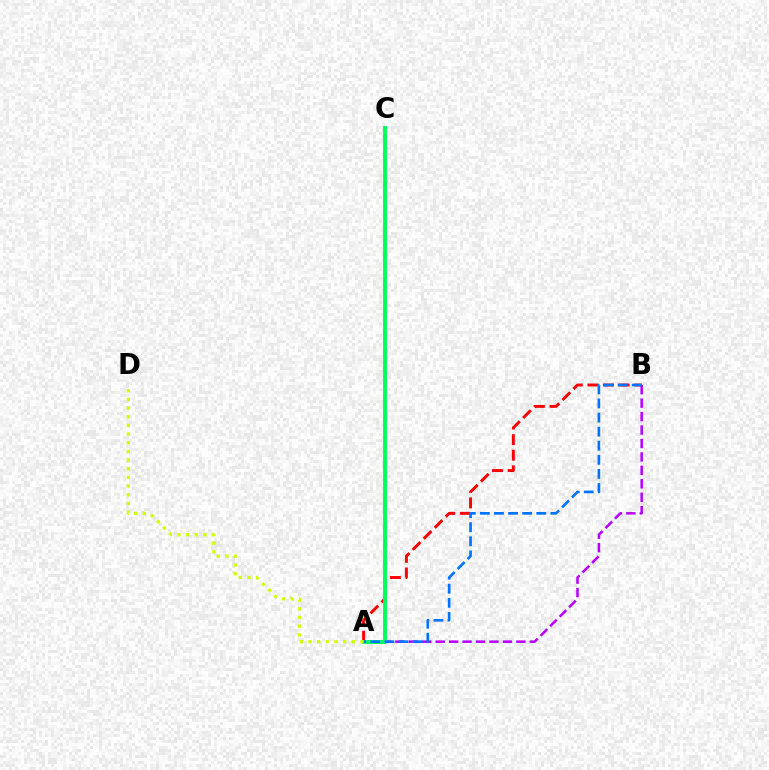{('A', 'B'): [{'color': '#ff0000', 'line_style': 'dashed', 'thickness': 2.12}, {'color': '#b900ff', 'line_style': 'dashed', 'thickness': 1.83}, {'color': '#0074ff', 'line_style': 'dashed', 'thickness': 1.91}], ('A', 'C'): [{'color': '#00ff5c', 'line_style': 'solid', 'thickness': 2.79}], ('A', 'D'): [{'color': '#d1ff00', 'line_style': 'dotted', 'thickness': 2.36}]}